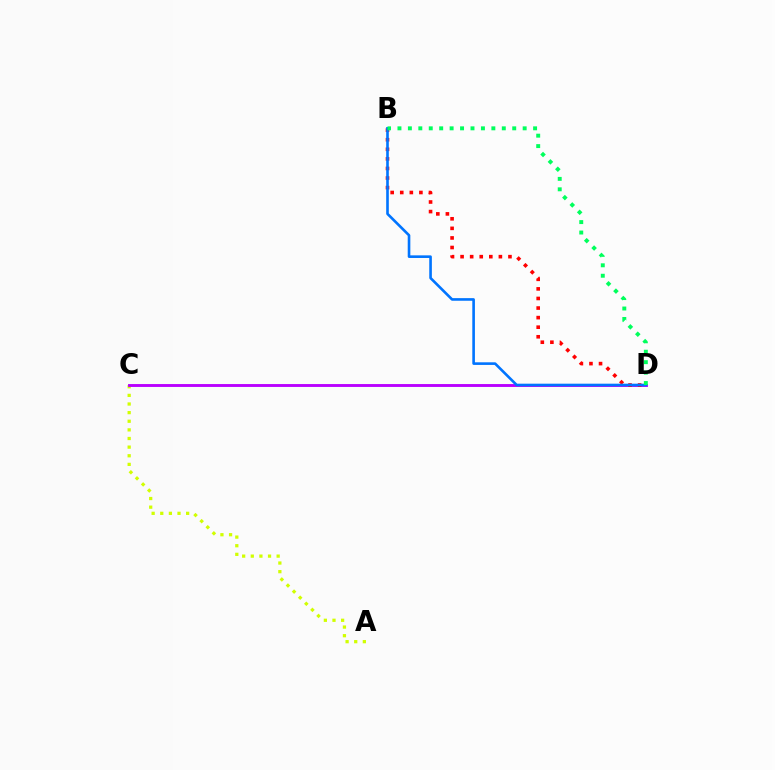{('A', 'C'): [{'color': '#d1ff00', 'line_style': 'dotted', 'thickness': 2.34}], ('C', 'D'): [{'color': '#b900ff', 'line_style': 'solid', 'thickness': 2.08}], ('B', 'D'): [{'color': '#ff0000', 'line_style': 'dotted', 'thickness': 2.6}, {'color': '#0074ff', 'line_style': 'solid', 'thickness': 1.89}, {'color': '#00ff5c', 'line_style': 'dotted', 'thickness': 2.83}]}